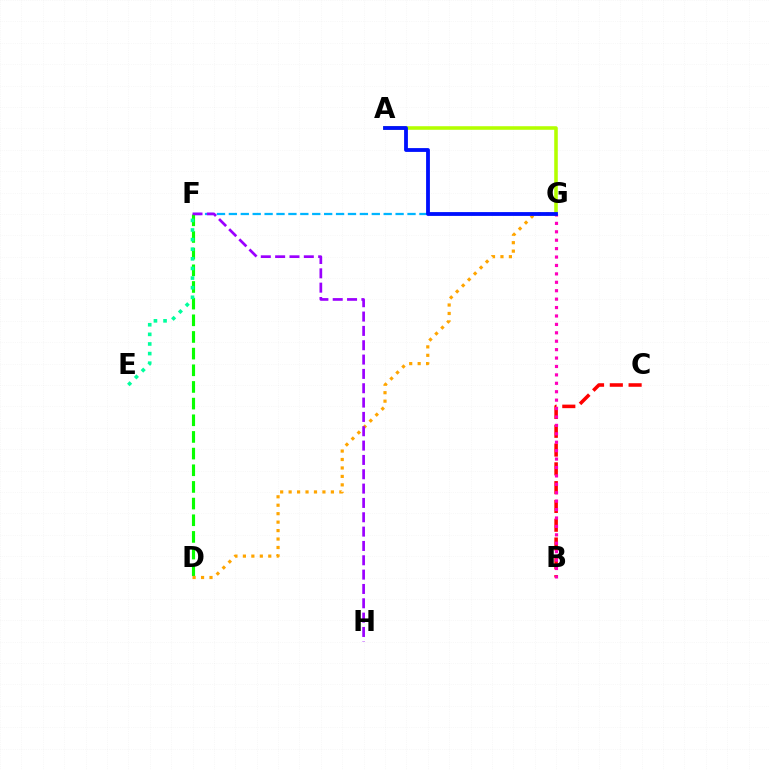{('F', 'G'): [{'color': '#00b5ff', 'line_style': 'dashed', 'thickness': 1.62}], ('B', 'C'): [{'color': '#ff0000', 'line_style': 'dashed', 'thickness': 2.55}], ('A', 'G'): [{'color': '#b3ff00', 'line_style': 'solid', 'thickness': 2.57}, {'color': '#0010ff', 'line_style': 'solid', 'thickness': 2.75}], ('D', 'F'): [{'color': '#08ff00', 'line_style': 'dashed', 'thickness': 2.26}], ('B', 'G'): [{'color': '#ff00bd', 'line_style': 'dotted', 'thickness': 2.29}], ('D', 'G'): [{'color': '#ffa500', 'line_style': 'dotted', 'thickness': 2.3}], ('E', 'F'): [{'color': '#00ff9d', 'line_style': 'dotted', 'thickness': 2.61}], ('F', 'H'): [{'color': '#9b00ff', 'line_style': 'dashed', 'thickness': 1.95}]}